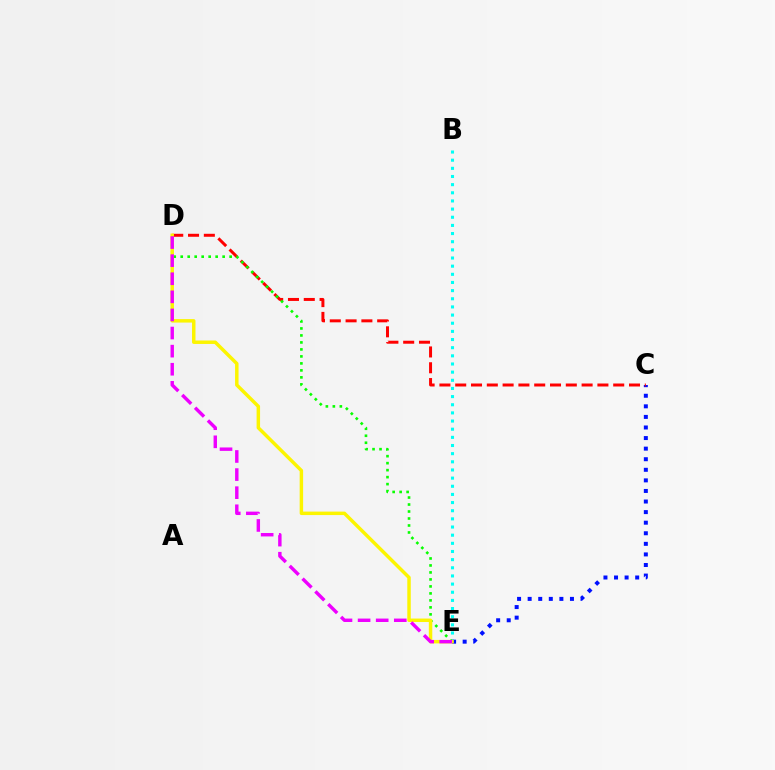{('B', 'E'): [{'color': '#00fff6', 'line_style': 'dotted', 'thickness': 2.21}], ('C', 'E'): [{'color': '#0010ff', 'line_style': 'dotted', 'thickness': 2.87}], ('C', 'D'): [{'color': '#ff0000', 'line_style': 'dashed', 'thickness': 2.15}], ('D', 'E'): [{'color': '#08ff00', 'line_style': 'dotted', 'thickness': 1.9}, {'color': '#fcf500', 'line_style': 'solid', 'thickness': 2.49}, {'color': '#ee00ff', 'line_style': 'dashed', 'thickness': 2.46}]}